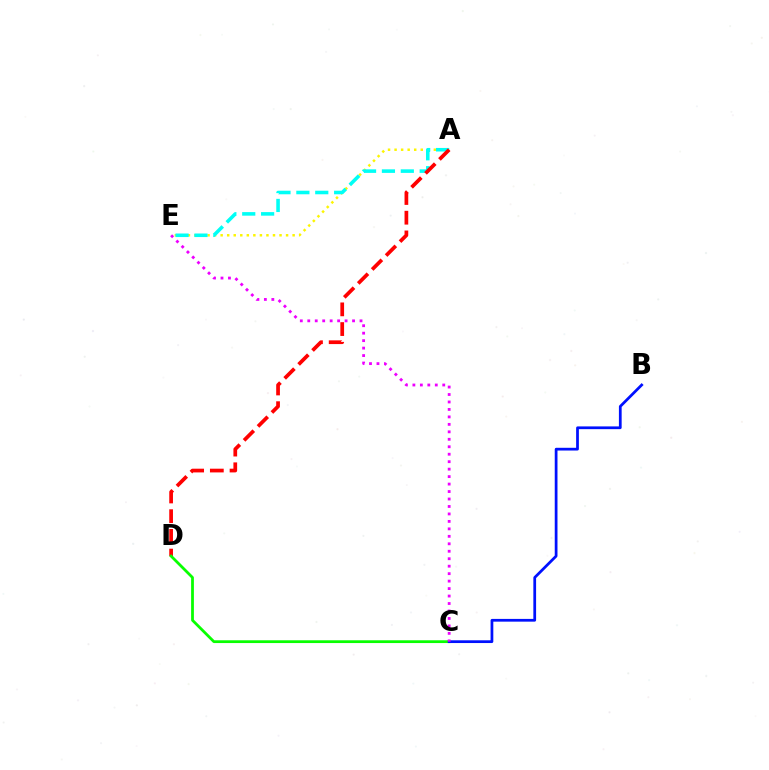{('A', 'E'): [{'color': '#fcf500', 'line_style': 'dotted', 'thickness': 1.78}, {'color': '#00fff6', 'line_style': 'dashed', 'thickness': 2.57}], ('A', 'D'): [{'color': '#ff0000', 'line_style': 'dashed', 'thickness': 2.68}], ('C', 'D'): [{'color': '#08ff00', 'line_style': 'solid', 'thickness': 2.0}], ('B', 'C'): [{'color': '#0010ff', 'line_style': 'solid', 'thickness': 1.98}], ('C', 'E'): [{'color': '#ee00ff', 'line_style': 'dotted', 'thickness': 2.03}]}